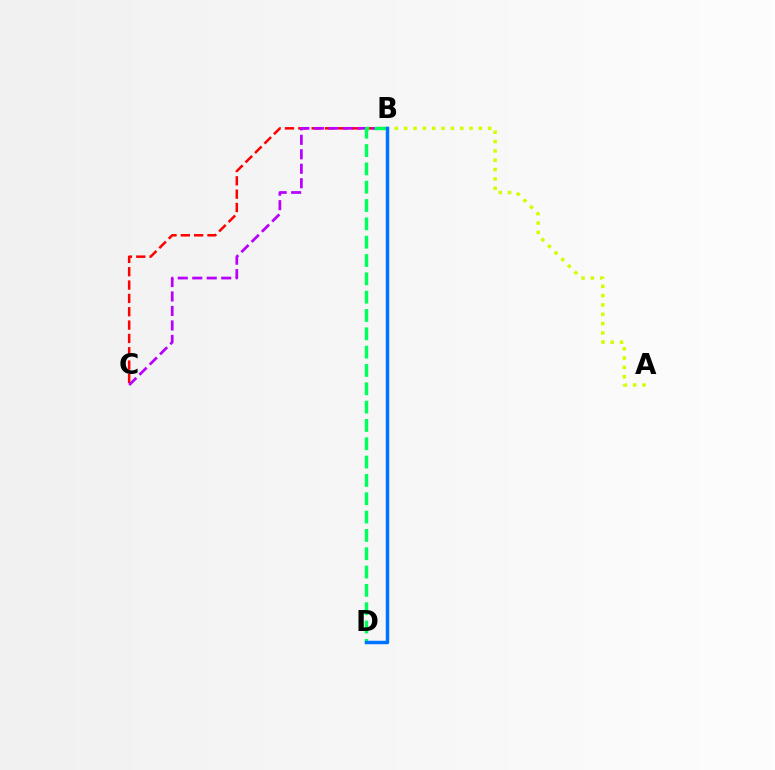{('B', 'C'): [{'color': '#ff0000', 'line_style': 'dashed', 'thickness': 1.81}, {'color': '#b900ff', 'line_style': 'dashed', 'thickness': 1.97}], ('A', 'B'): [{'color': '#d1ff00', 'line_style': 'dotted', 'thickness': 2.54}], ('B', 'D'): [{'color': '#00ff5c', 'line_style': 'dashed', 'thickness': 2.49}, {'color': '#0074ff', 'line_style': 'solid', 'thickness': 2.51}]}